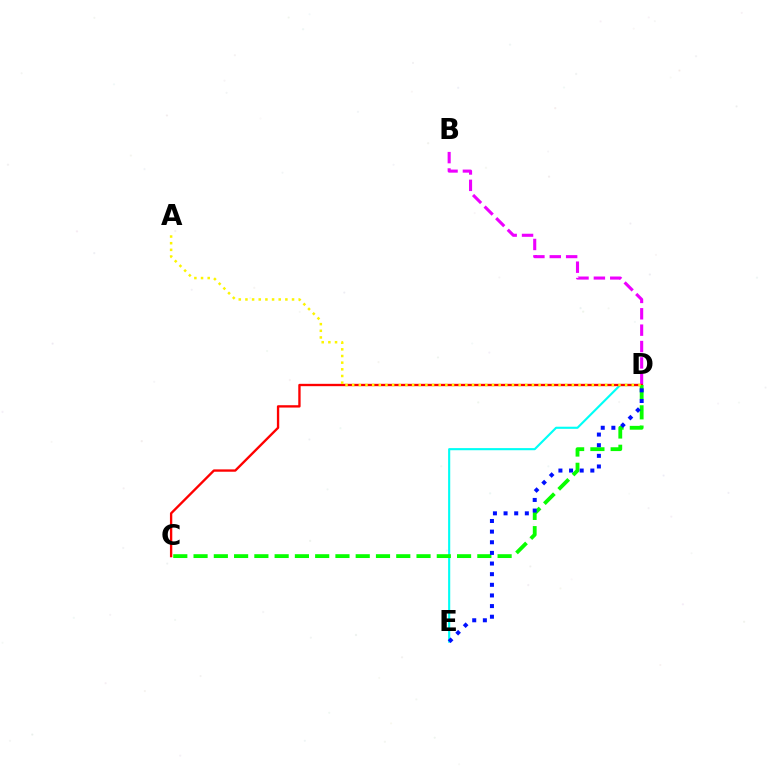{('B', 'D'): [{'color': '#ee00ff', 'line_style': 'dashed', 'thickness': 2.22}], ('D', 'E'): [{'color': '#00fff6', 'line_style': 'solid', 'thickness': 1.53}, {'color': '#0010ff', 'line_style': 'dotted', 'thickness': 2.89}], ('C', 'D'): [{'color': '#ff0000', 'line_style': 'solid', 'thickness': 1.69}, {'color': '#08ff00', 'line_style': 'dashed', 'thickness': 2.75}], ('A', 'D'): [{'color': '#fcf500', 'line_style': 'dotted', 'thickness': 1.81}]}